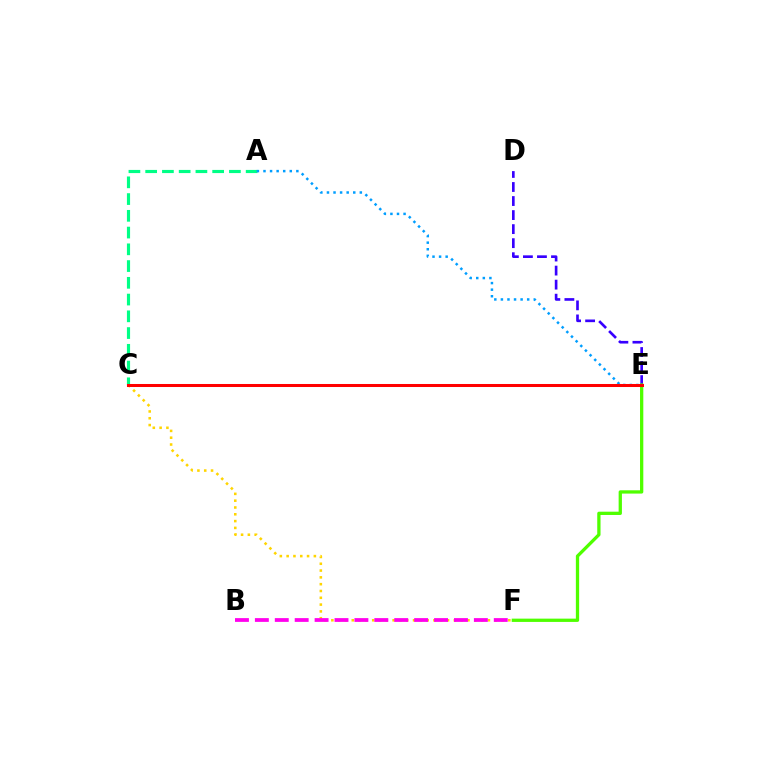{('D', 'E'): [{'color': '#3700ff', 'line_style': 'dashed', 'thickness': 1.91}], ('A', 'C'): [{'color': '#00ff86', 'line_style': 'dashed', 'thickness': 2.28}], ('C', 'F'): [{'color': '#ffd500', 'line_style': 'dotted', 'thickness': 1.85}], ('A', 'E'): [{'color': '#009eff', 'line_style': 'dotted', 'thickness': 1.79}], ('B', 'F'): [{'color': '#ff00ed', 'line_style': 'dashed', 'thickness': 2.7}], ('E', 'F'): [{'color': '#4fff00', 'line_style': 'solid', 'thickness': 2.36}], ('C', 'E'): [{'color': '#ff0000', 'line_style': 'solid', 'thickness': 2.17}]}